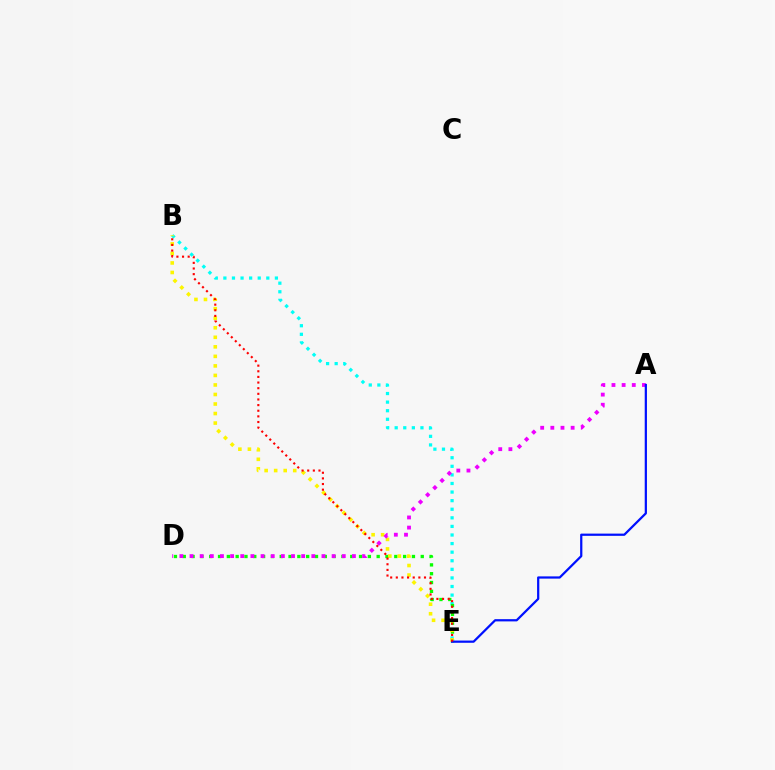{('B', 'E'): [{'color': '#00fff6', 'line_style': 'dotted', 'thickness': 2.33}, {'color': '#fcf500', 'line_style': 'dotted', 'thickness': 2.59}, {'color': '#ff0000', 'line_style': 'dotted', 'thickness': 1.53}], ('D', 'E'): [{'color': '#08ff00', 'line_style': 'dotted', 'thickness': 2.39}], ('A', 'D'): [{'color': '#ee00ff', 'line_style': 'dotted', 'thickness': 2.76}], ('A', 'E'): [{'color': '#0010ff', 'line_style': 'solid', 'thickness': 1.61}]}